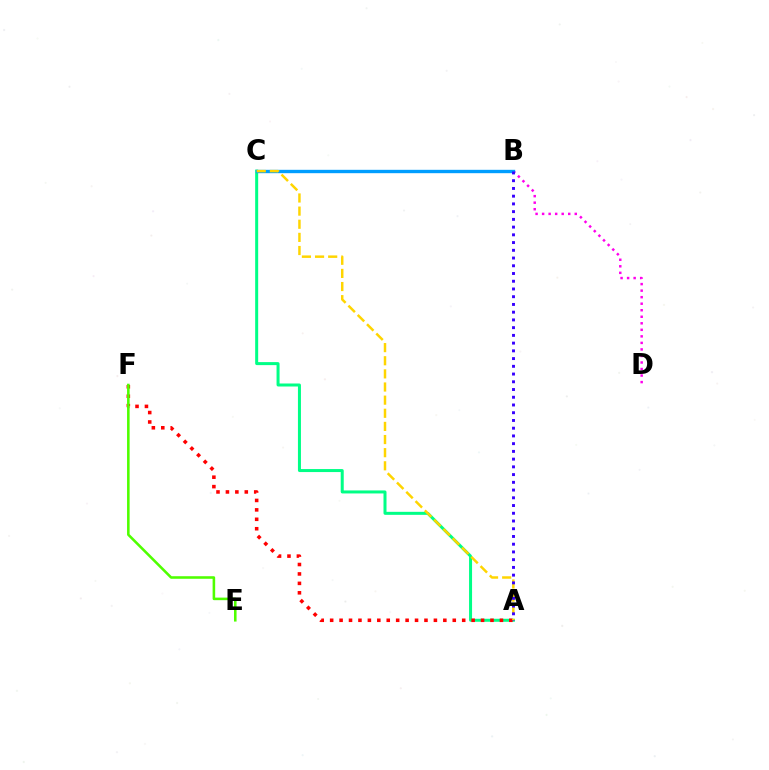{('A', 'C'): [{'color': '#00ff86', 'line_style': 'solid', 'thickness': 2.17}, {'color': '#ffd500', 'line_style': 'dashed', 'thickness': 1.78}], ('B', 'D'): [{'color': '#ff00ed', 'line_style': 'dotted', 'thickness': 1.77}], ('A', 'F'): [{'color': '#ff0000', 'line_style': 'dotted', 'thickness': 2.56}], ('B', 'C'): [{'color': '#009eff', 'line_style': 'solid', 'thickness': 2.42}], ('E', 'F'): [{'color': '#4fff00', 'line_style': 'solid', 'thickness': 1.85}], ('A', 'B'): [{'color': '#3700ff', 'line_style': 'dotted', 'thickness': 2.1}]}